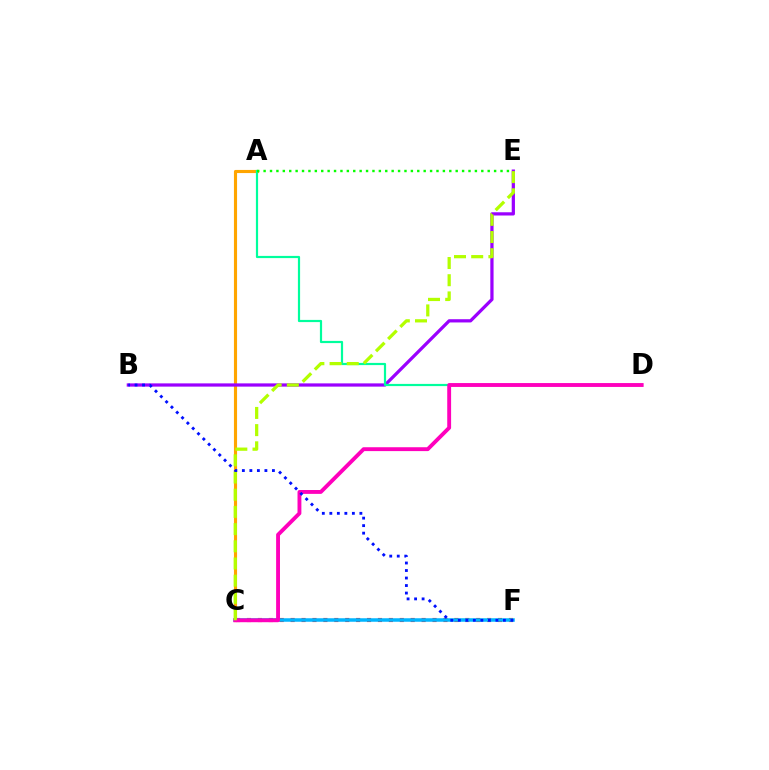{('C', 'F'): [{'color': '#ff0000', 'line_style': 'dotted', 'thickness': 2.97}, {'color': '#00b5ff', 'line_style': 'solid', 'thickness': 2.53}], ('A', 'C'): [{'color': '#ffa500', 'line_style': 'solid', 'thickness': 2.25}], ('B', 'E'): [{'color': '#9b00ff', 'line_style': 'solid', 'thickness': 2.33}], ('A', 'D'): [{'color': '#00ff9d', 'line_style': 'solid', 'thickness': 1.58}], ('C', 'D'): [{'color': '#ff00bd', 'line_style': 'solid', 'thickness': 2.79}], ('C', 'E'): [{'color': '#b3ff00', 'line_style': 'dashed', 'thickness': 2.34}], ('B', 'F'): [{'color': '#0010ff', 'line_style': 'dotted', 'thickness': 2.04}], ('A', 'E'): [{'color': '#08ff00', 'line_style': 'dotted', 'thickness': 1.74}]}